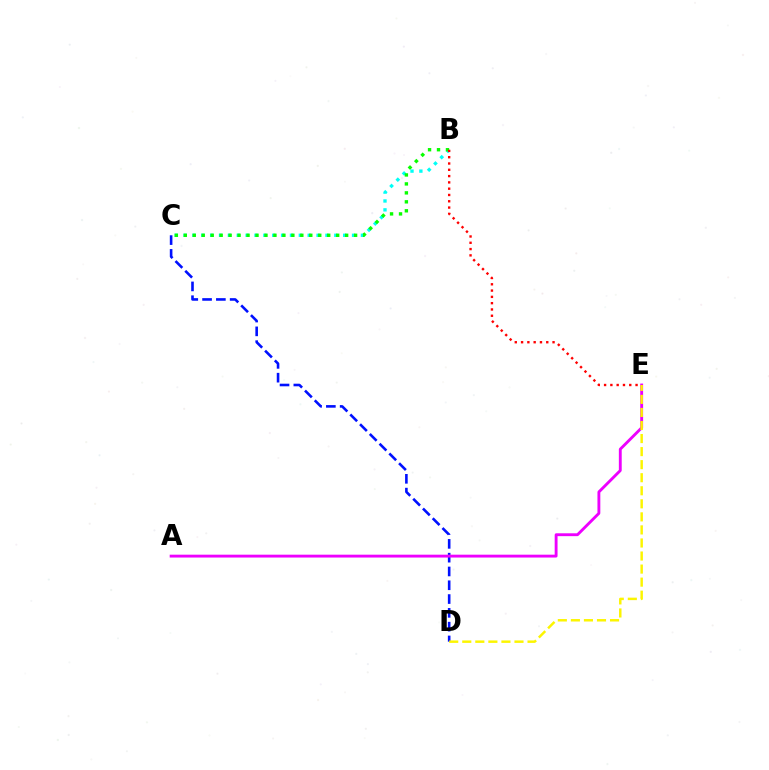{('C', 'D'): [{'color': '#0010ff', 'line_style': 'dashed', 'thickness': 1.87}], ('B', 'C'): [{'color': '#00fff6', 'line_style': 'dotted', 'thickness': 2.41}, {'color': '#08ff00', 'line_style': 'dotted', 'thickness': 2.44}], ('A', 'E'): [{'color': '#ee00ff', 'line_style': 'solid', 'thickness': 2.06}], ('B', 'E'): [{'color': '#ff0000', 'line_style': 'dotted', 'thickness': 1.71}], ('D', 'E'): [{'color': '#fcf500', 'line_style': 'dashed', 'thickness': 1.77}]}